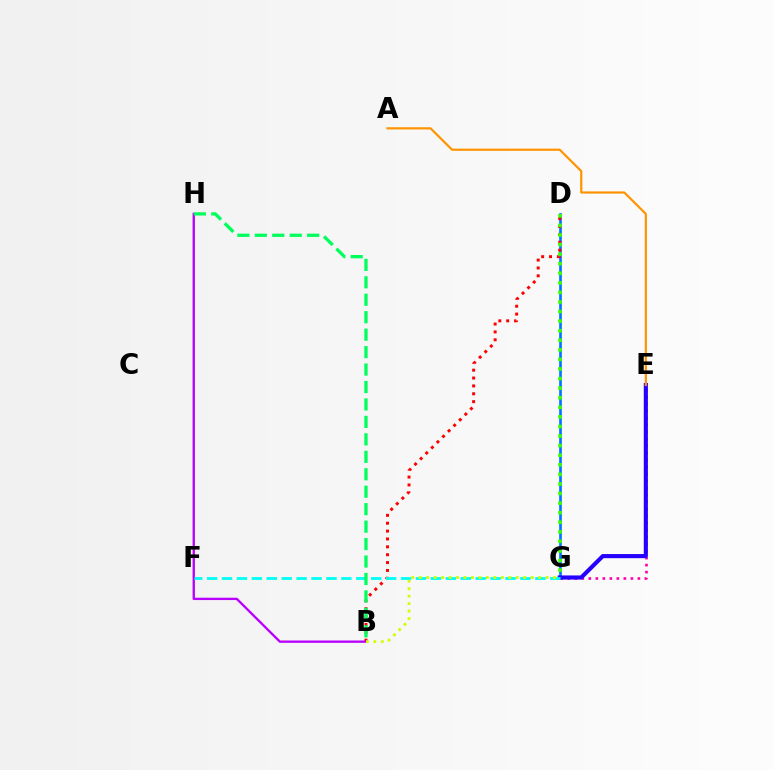{('D', 'G'): [{'color': '#0074ff', 'line_style': 'solid', 'thickness': 1.9}, {'color': '#3dff00', 'line_style': 'dotted', 'thickness': 2.6}], ('B', 'D'): [{'color': '#ff0000', 'line_style': 'dotted', 'thickness': 2.14}], ('B', 'H'): [{'color': '#b900ff', 'line_style': 'solid', 'thickness': 1.68}, {'color': '#00ff5c', 'line_style': 'dashed', 'thickness': 2.37}], ('E', 'G'): [{'color': '#ff00ac', 'line_style': 'dotted', 'thickness': 1.9}, {'color': '#2500ff', 'line_style': 'solid', 'thickness': 2.96}], ('F', 'G'): [{'color': '#00fff6', 'line_style': 'dashed', 'thickness': 2.03}], ('A', 'E'): [{'color': '#ff9400', 'line_style': 'solid', 'thickness': 1.58}], ('B', 'G'): [{'color': '#d1ff00', 'line_style': 'dotted', 'thickness': 2.03}]}